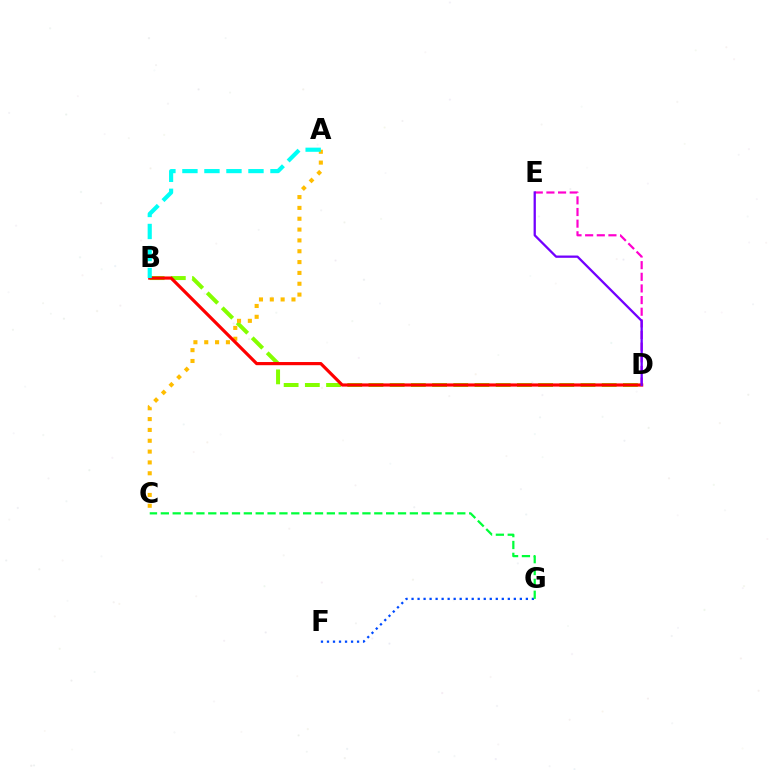{('F', 'G'): [{'color': '#004bff', 'line_style': 'dotted', 'thickness': 1.63}], ('B', 'D'): [{'color': '#84ff00', 'line_style': 'dashed', 'thickness': 2.88}, {'color': '#ff0000', 'line_style': 'solid', 'thickness': 2.28}], ('A', 'C'): [{'color': '#ffbd00', 'line_style': 'dotted', 'thickness': 2.94}], ('D', 'E'): [{'color': '#ff00cf', 'line_style': 'dashed', 'thickness': 1.58}, {'color': '#7200ff', 'line_style': 'solid', 'thickness': 1.64}], ('C', 'G'): [{'color': '#00ff39', 'line_style': 'dashed', 'thickness': 1.61}], ('A', 'B'): [{'color': '#00fff6', 'line_style': 'dashed', 'thickness': 2.99}]}